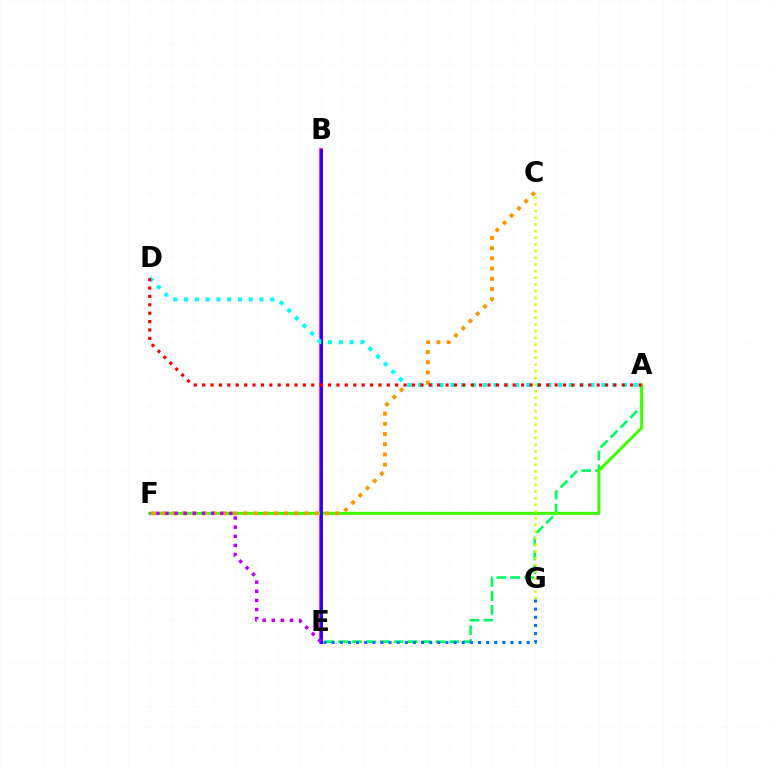{('A', 'E'): [{'color': '#00ff5c', 'line_style': 'dashed', 'thickness': 1.89}], ('B', 'E'): [{'color': '#ff00ac', 'line_style': 'solid', 'thickness': 2.64}, {'color': '#2500ff', 'line_style': 'solid', 'thickness': 1.97}], ('A', 'F'): [{'color': '#3dff00', 'line_style': 'solid', 'thickness': 2.15}], ('C', 'F'): [{'color': '#ff9400', 'line_style': 'dotted', 'thickness': 2.77}], ('A', 'D'): [{'color': '#00fff6', 'line_style': 'dotted', 'thickness': 2.93}, {'color': '#ff0000', 'line_style': 'dotted', 'thickness': 2.28}], ('C', 'G'): [{'color': '#d1ff00', 'line_style': 'dotted', 'thickness': 1.81}], ('E', 'G'): [{'color': '#0074ff', 'line_style': 'dotted', 'thickness': 2.21}], ('E', 'F'): [{'color': '#b900ff', 'line_style': 'dotted', 'thickness': 2.48}]}